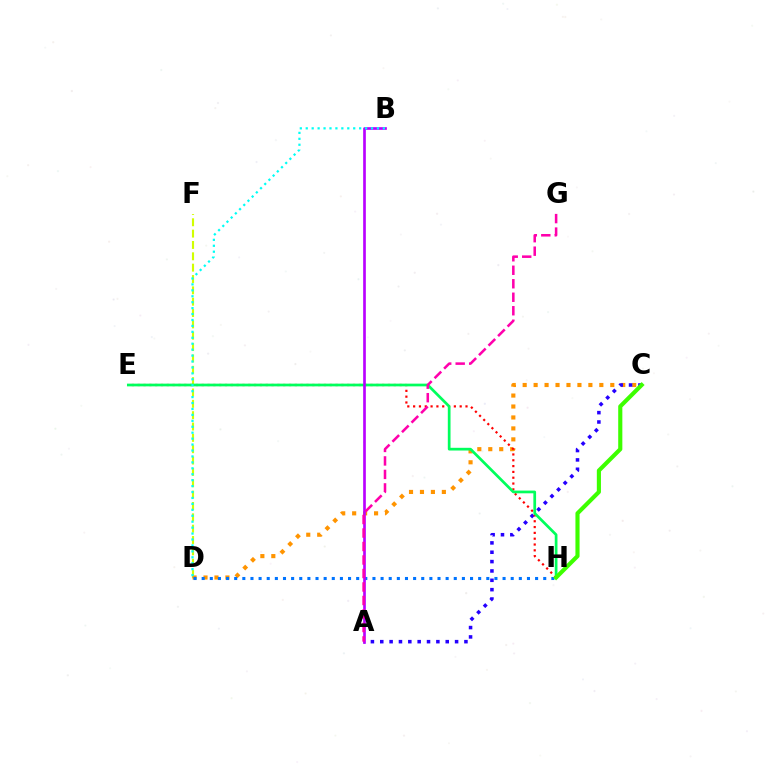{('D', 'F'): [{'color': '#d1ff00', 'line_style': 'dashed', 'thickness': 1.54}], ('C', 'D'): [{'color': '#ff9400', 'line_style': 'dotted', 'thickness': 2.98}], ('A', 'C'): [{'color': '#2500ff', 'line_style': 'dotted', 'thickness': 2.54}], ('E', 'H'): [{'color': '#ff0000', 'line_style': 'dotted', 'thickness': 1.58}, {'color': '#00ff5c', 'line_style': 'solid', 'thickness': 1.96}], ('D', 'H'): [{'color': '#0074ff', 'line_style': 'dotted', 'thickness': 2.21}], ('C', 'H'): [{'color': '#3dff00', 'line_style': 'solid', 'thickness': 2.97}], ('A', 'B'): [{'color': '#b900ff', 'line_style': 'solid', 'thickness': 1.92}], ('A', 'G'): [{'color': '#ff00ac', 'line_style': 'dashed', 'thickness': 1.83}], ('B', 'D'): [{'color': '#00fff6', 'line_style': 'dotted', 'thickness': 1.61}]}